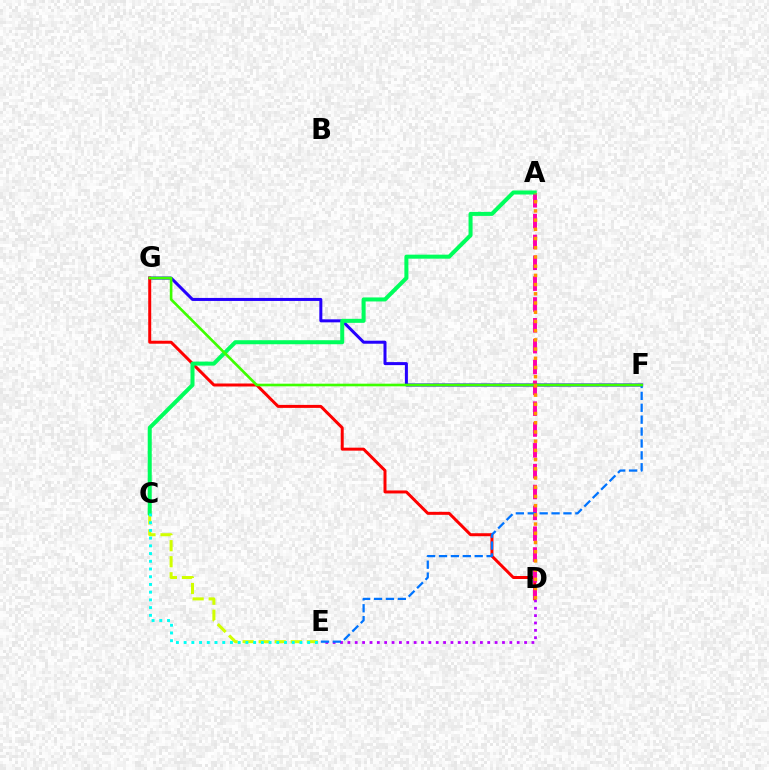{('F', 'G'): [{'color': '#2500ff', 'line_style': 'solid', 'thickness': 2.17}, {'color': '#3dff00', 'line_style': 'solid', 'thickness': 1.89}], ('D', 'G'): [{'color': '#ff0000', 'line_style': 'solid', 'thickness': 2.15}], ('A', 'D'): [{'color': '#ff00ac', 'line_style': 'dashed', 'thickness': 2.83}, {'color': '#ff9400', 'line_style': 'dotted', 'thickness': 2.5}], ('C', 'E'): [{'color': '#d1ff00', 'line_style': 'dashed', 'thickness': 2.18}, {'color': '#00fff6', 'line_style': 'dotted', 'thickness': 2.1}], ('D', 'E'): [{'color': '#b900ff', 'line_style': 'dotted', 'thickness': 2.0}], ('A', 'C'): [{'color': '#00ff5c', 'line_style': 'solid', 'thickness': 2.9}], ('E', 'F'): [{'color': '#0074ff', 'line_style': 'dashed', 'thickness': 1.62}]}